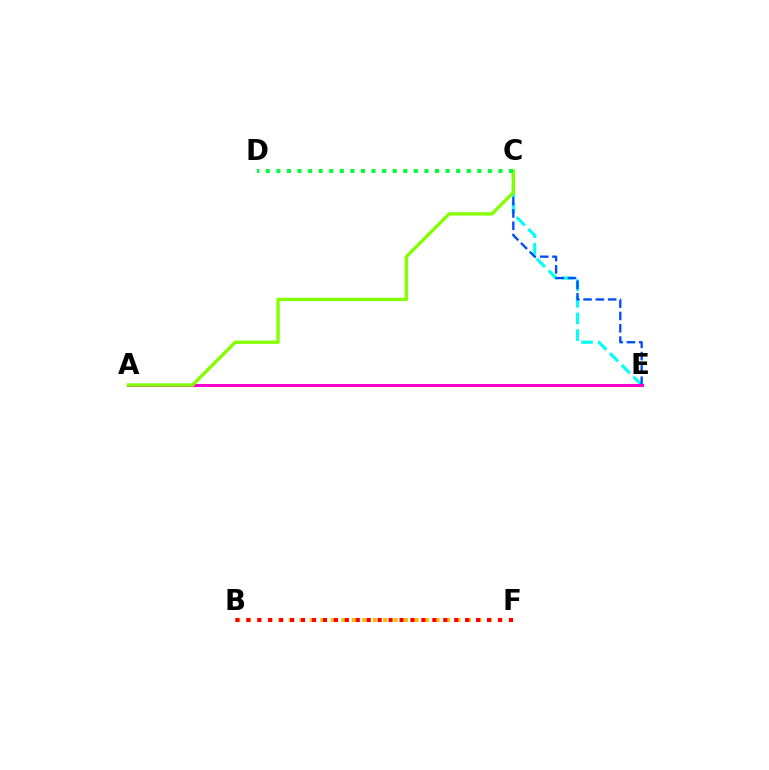{('C', 'E'): [{'color': '#00fff6', 'line_style': 'dashed', 'thickness': 2.26}, {'color': '#004bff', 'line_style': 'dashed', 'thickness': 1.67}], ('A', 'E'): [{'color': '#7200ff', 'line_style': 'solid', 'thickness': 1.89}, {'color': '#ff00cf', 'line_style': 'solid', 'thickness': 2.14}], ('B', 'F'): [{'color': '#ffbd00', 'line_style': 'dotted', 'thickness': 2.85}, {'color': '#ff0000', 'line_style': 'dotted', 'thickness': 2.97}], ('A', 'C'): [{'color': '#84ff00', 'line_style': 'solid', 'thickness': 2.42}], ('C', 'D'): [{'color': '#00ff39', 'line_style': 'dotted', 'thickness': 2.87}]}